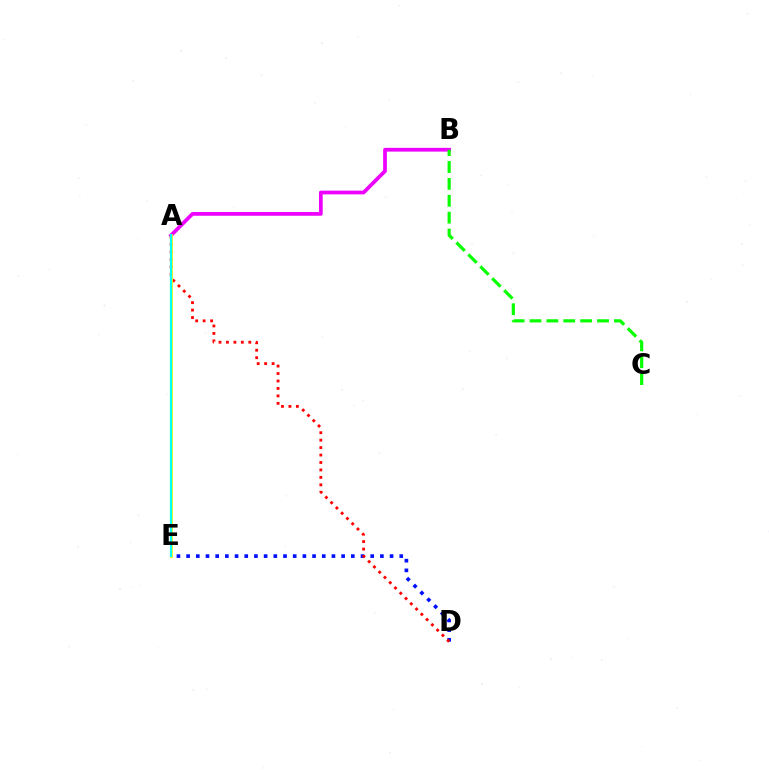{('D', 'E'): [{'color': '#0010ff', 'line_style': 'dotted', 'thickness': 2.63}], ('A', 'B'): [{'color': '#ee00ff', 'line_style': 'solid', 'thickness': 2.69}], ('A', 'D'): [{'color': '#ff0000', 'line_style': 'dotted', 'thickness': 2.02}], ('B', 'C'): [{'color': '#08ff00', 'line_style': 'dashed', 'thickness': 2.29}], ('A', 'E'): [{'color': '#fcf500', 'line_style': 'solid', 'thickness': 2.03}, {'color': '#00fff6', 'line_style': 'solid', 'thickness': 1.6}]}